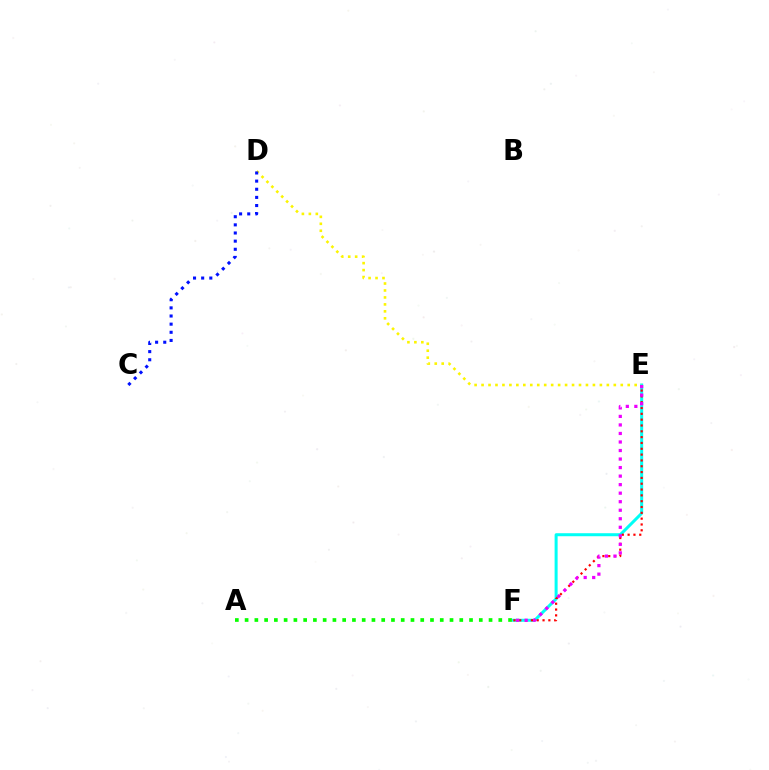{('E', 'F'): [{'color': '#00fff6', 'line_style': 'solid', 'thickness': 2.17}, {'color': '#ff0000', 'line_style': 'dotted', 'thickness': 1.58}, {'color': '#ee00ff', 'line_style': 'dotted', 'thickness': 2.32}], ('D', 'E'): [{'color': '#fcf500', 'line_style': 'dotted', 'thickness': 1.89}], ('C', 'D'): [{'color': '#0010ff', 'line_style': 'dotted', 'thickness': 2.21}], ('A', 'F'): [{'color': '#08ff00', 'line_style': 'dotted', 'thickness': 2.65}]}